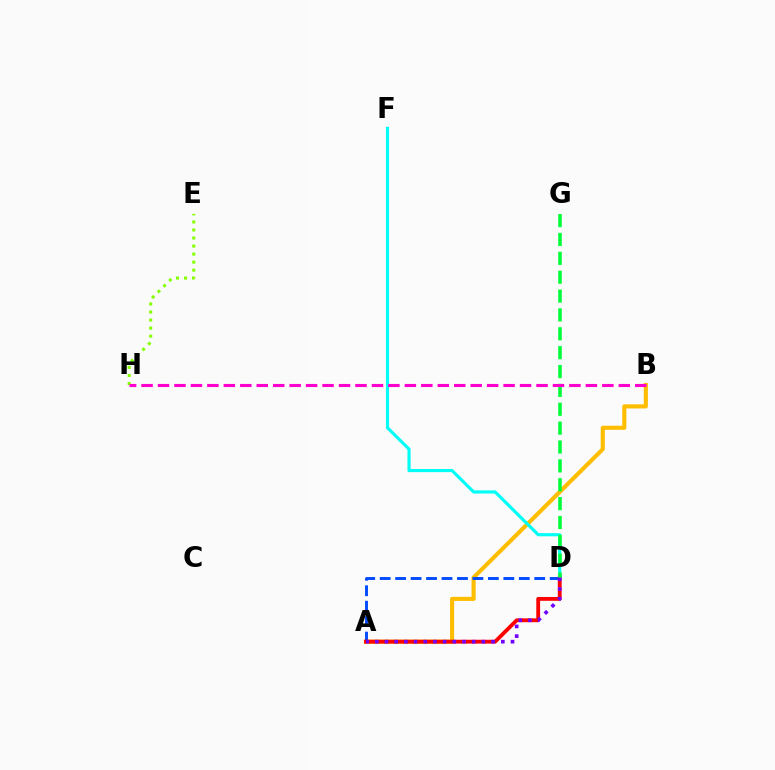{('E', 'H'): [{'color': '#84ff00', 'line_style': 'dotted', 'thickness': 2.18}], ('A', 'B'): [{'color': '#ffbd00', 'line_style': 'solid', 'thickness': 2.96}], ('A', 'D'): [{'color': '#004bff', 'line_style': 'dashed', 'thickness': 2.1}, {'color': '#ff0000', 'line_style': 'solid', 'thickness': 2.76}, {'color': '#7200ff', 'line_style': 'dotted', 'thickness': 2.63}], ('D', 'F'): [{'color': '#00fff6', 'line_style': 'solid', 'thickness': 2.26}], ('D', 'G'): [{'color': '#00ff39', 'line_style': 'dashed', 'thickness': 2.56}], ('B', 'H'): [{'color': '#ff00cf', 'line_style': 'dashed', 'thickness': 2.24}]}